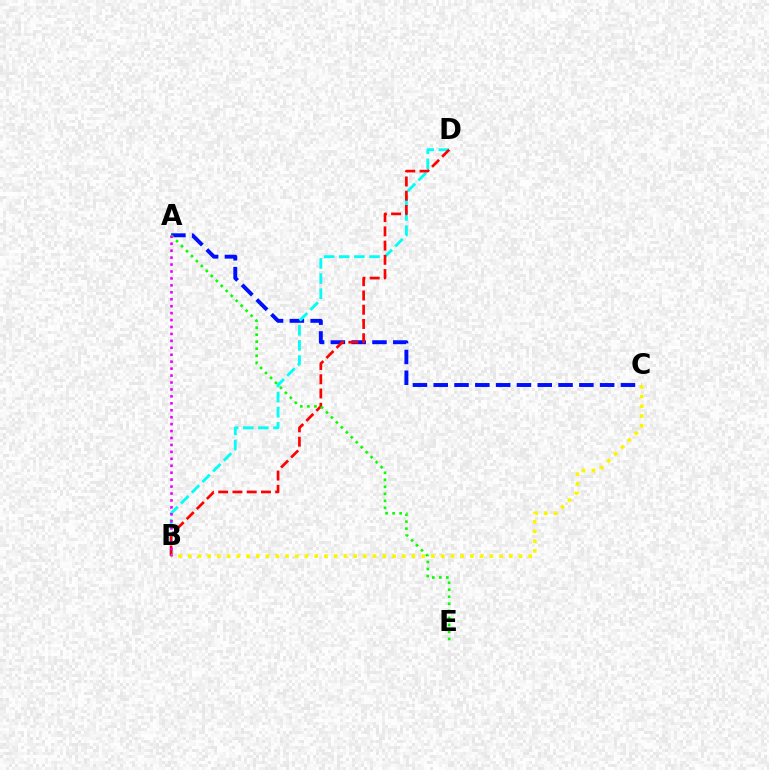{('A', 'C'): [{'color': '#0010ff', 'line_style': 'dashed', 'thickness': 2.83}], ('B', 'D'): [{'color': '#00fff6', 'line_style': 'dashed', 'thickness': 2.05}, {'color': '#ff0000', 'line_style': 'dashed', 'thickness': 1.94}], ('A', 'E'): [{'color': '#08ff00', 'line_style': 'dotted', 'thickness': 1.91}], ('B', 'C'): [{'color': '#fcf500', 'line_style': 'dotted', 'thickness': 2.64}], ('A', 'B'): [{'color': '#ee00ff', 'line_style': 'dotted', 'thickness': 1.88}]}